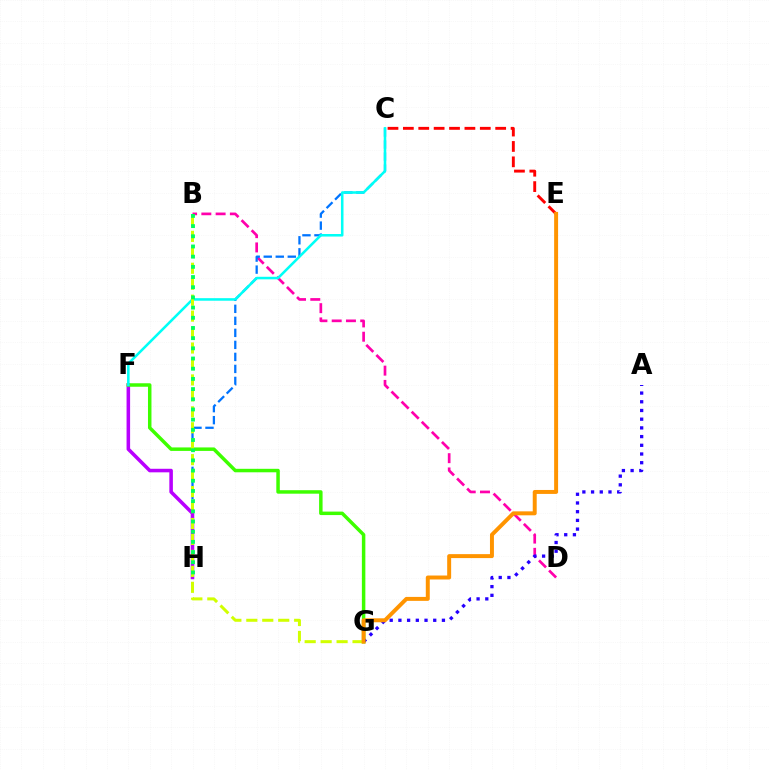{('C', 'E'): [{'color': '#ff0000', 'line_style': 'dashed', 'thickness': 2.09}], ('B', 'D'): [{'color': '#ff00ac', 'line_style': 'dashed', 'thickness': 1.94}], ('C', 'H'): [{'color': '#0074ff', 'line_style': 'dashed', 'thickness': 1.63}], ('F', 'H'): [{'color': '#b900ff', 'line_style': 'solid', 'thickness': 2.55}], ('F', 'G'): [{'color': '#3dff00', 'line_style': 'solid', 'thickness': 2.51}], ('C', 'F'): [{'color': '#00fff6', 'line_style': 'solid', 'thickness': 1.83}], ('A', 'G'): [{'color': '#2500ff', 'line_style': 'dotted', 'thickness': 2.36}], ('B', 'G'): [{'color': '#d1ff00', 'line_style': 'dashed', 'thickness': 2.17}], ('E', 'G'): [{'color': '#ff9400', 'line_style': 'solid', 'thickness': 2.85}], ('B', 'H'): [{'color': '#00ff5c', 'line_style': 'dotted', 'thickness': 2.77}]}